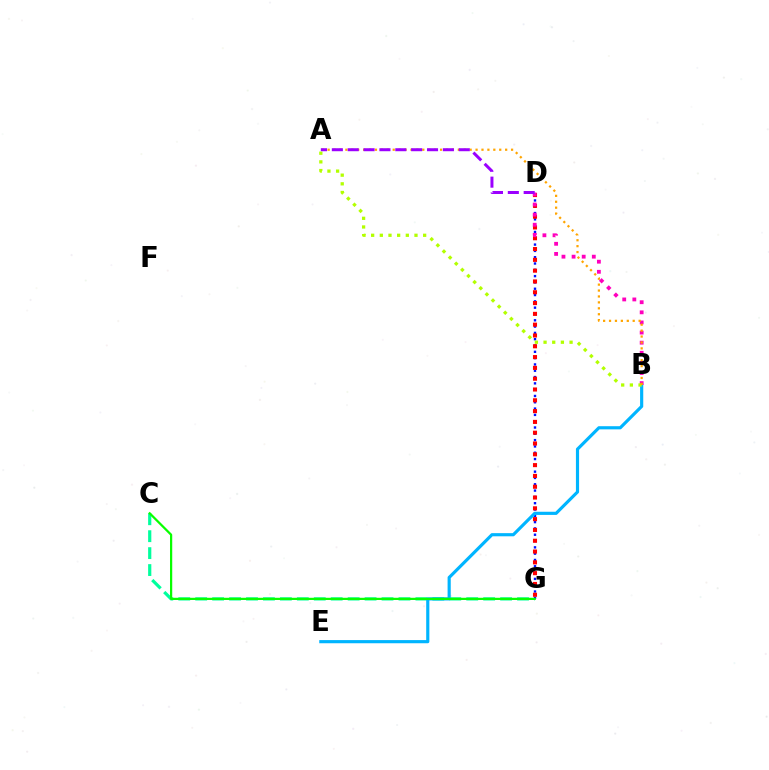{('C', 'G'): [{'color': '#00ff9d', 'line_style': 'dashed', 'thickness': 2.3}, {'color': '#08ff00', 'line_style': 'solid', 'thickness': 1.61}], ('D', 'G'): [{'color': '#0010ff', 'line_style': 'dotted', 'thickness': 1.71}, {'color': '#ff0000', 'line_style': 'dotted', 'thickness': 2.94}], ('B', 'E'): [{'color': '#00b5ff', 'line_style': 'solid', 'thickness': 2.27}], ('B', 'D'): [{'color': '#ff00bd', 'line_style': 'dotted', 'thickness': 2.75}], ('A', 'B'): [{'color': '#b3ff00', 'line_style': 'dotted', 'thickness': 2.36}, {'color': '#ffa500', 'line_style': 'dotted', 'thickness': 1.61}], ('A', 'D'): [{'color': '#9b00ff', 'line_style': 'dashed', 'thickness': 2.15}]}